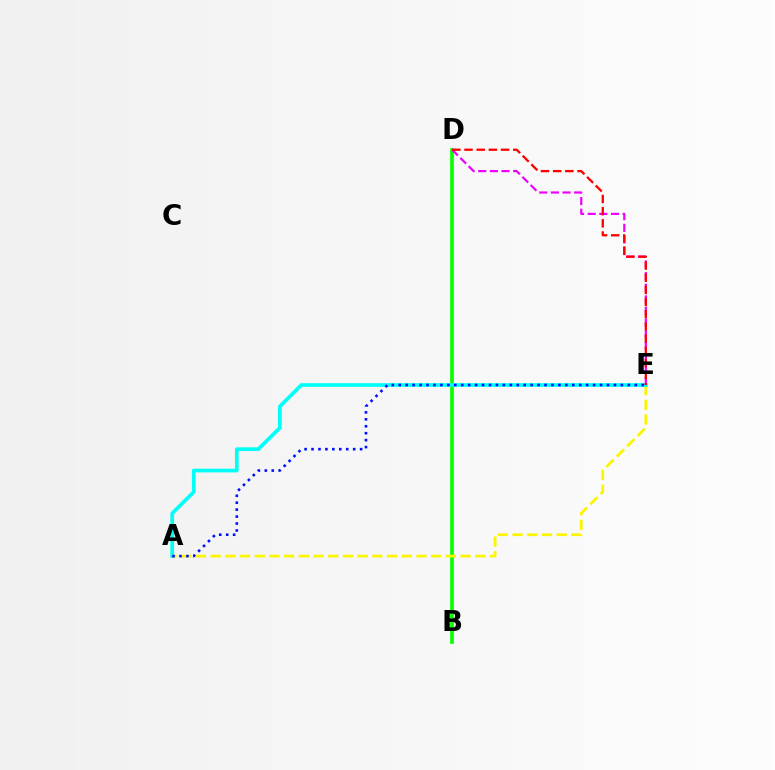{('B', 'D'): [{'color': '#08ff00', 'line_style': 'solid', 'thickness': 2.65}], ('A', 'E'): [{'color': '#fcf500', 'line_style': 'dashed', 'thickness': 2.0}, {'color': '#00fff6', 'line_style': 'solid', 'thickness': 2.66}, {'color': '#0010ff', 'line_style': 'dotted', 'thickness': 1.89}], ('D', 'E'): [{'color': '#ee00ff', 'line_style': 'dashed', 'thickness': 1.58}, {'color': '#ff0000', 'line_style': 'dashed', 'thickness': 1.65}]}